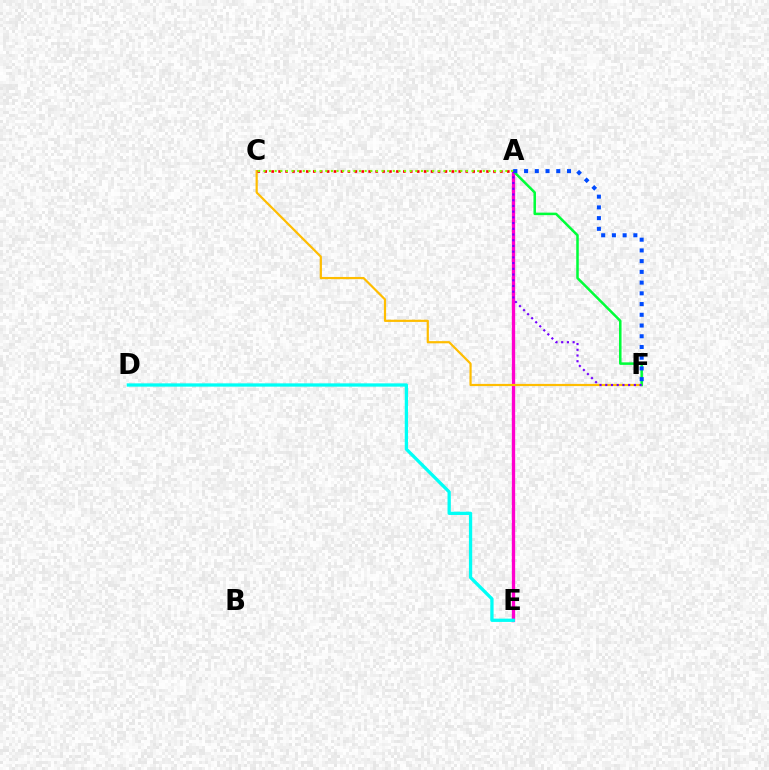{('A', 'E'): [{'color': '#ff00cf', 'line_style': 'solid', 'thickness': 2.39}], ('D', 'E'): [{'color': '#00fff6', 'line_style': 'solid', 'thickness': 2.36}], ('C', 'F'): [{'color': '#ffbd00', 'line_style': 'solid', 'thickness': 1.58}], ('A', 'F'): [{'color': '#00ff39', 'line_style': 'solid', 'thickness': 1.81}, {'color': '#004bff', 'line_style': 'dotted', 'thickness': 2.91}, {'color': '#7200ff', 'line_style': 'dotted', 'thickness': 1.55}], ('A', 'C'): [{'color': '#ff0000', 'line_style': 'dotted', 'thickness': 1.88}, {'color': '#84ff00', 'line_style': 'dotted', 'thickness': 1.53}]}